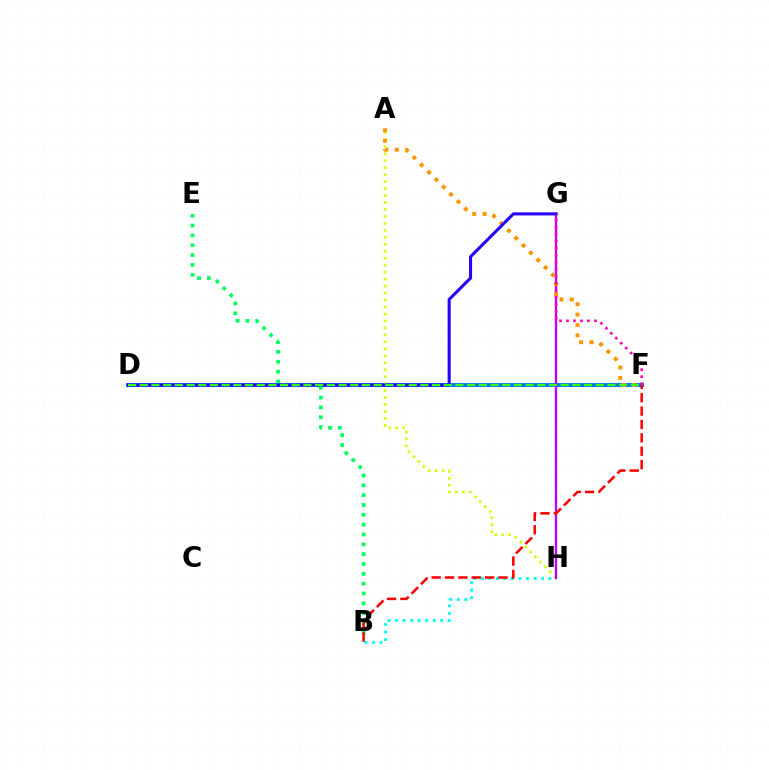{('D', 'F'): [{'color': '#0074ff', 'line_style': 'solid', 'thickness': 2.82}, {'color': '#3dff00', 'line_style': 'dashed', 'thickness': 1.59}], ('B', 'H'): [{'color': '#00fff6', 'line_style': 'dotted', 'thickness': 2.04}], ('A', 'H'): [{'color': '#d1ff00', 'line_style': 'dotted', 'thickness': 1.89}], ('B', 'E'): [{'color': '#00ff5c', 'line_style': 'dotted', 'thickness': 2.67}], ('G', 'H'): [{'color': '#b900ff', 'line_style': 'solid', 'thickness': 1.68}], ('B', 'F'): [{'color': '#ff0000', 'line_style': 'dashed', 'thickness': 1.82}], ('A', 'F'): [{'color': '#ff9400', 'line_style': 'dotted', 'thickness': 2.83}], ('D', 'G'): [{'color': '#2500ff', 'line_style': 'solid', 'thickness': 2.21}], ('F', 'G'): [{'color': '#ff00ac', 'line_style': 'dotted', 'thickness': 1.9}]}